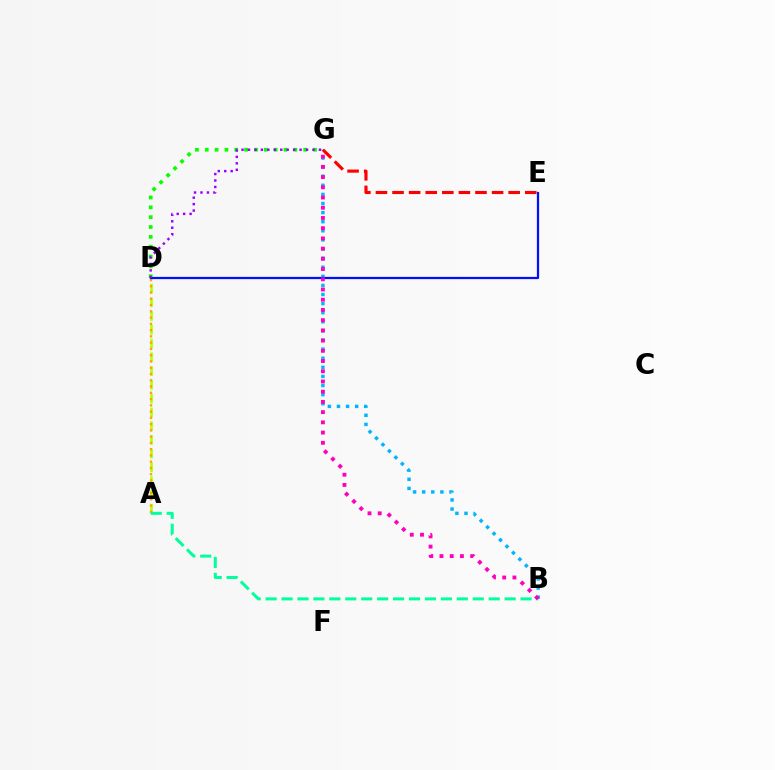{('A', 'D'): [{'color': '#b3ff00', 'line_style': 'dashed', 'thickness': 1.87}, {'color': '#ffa500', 'line_style': 'dotted', 'thickness': 1.7}], ('D', 'G'): [{'color': '#08ff00', 'line_style': 'dotted', 'thickness': 2.67}, {'color': '#9b00ff', 'line_style': 'dotted', 'thickness': 1.75}], ('A', 'B'): [{'color': '#00ff9d', 'line_style': 'dashed', 'thickness': 2.16}], ('B', 'G'): [{'color': '#00b5ff', 'line_style': 'dotted', 'thickness': 2.47}, {'color': '#ff00bd', 'line_style': 'dotted', 'thickness': 2.78}], ('D', 'E'): [{'color': '#0010ff', 'line_style': 'solid', 'thickness': 1.62}], ('E', 'G'): [{'color': '#ff0000', 'line_style': 'dashed', 'thickness': 2.25}]}